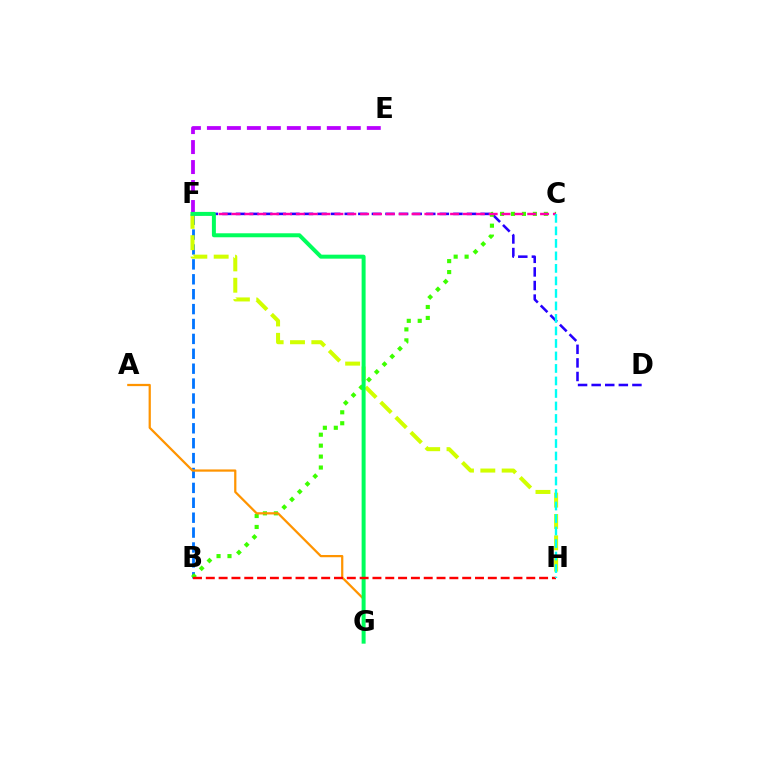{('D', 'F'): [{'color': '#2500ff', 'line_style': 'dashed', 'thickness': 1.85}], ('B', 'F'): [{'color': '#0074ff', 'line_style': 'dashed', 'thickness': 2.02}], ('B', 'C'): [{'color': '#3dff00', 'line_style': 'dotted', 'thickness': 2.97}], ('E', 'F'): [{'color': '#b900ff', 'line_style': 'dashed', 'thickness': 2.71}], ('A', 'G'): [{'color': '#ff9400', 'line_style': 'solid', 'thickness': 1.61}], ('F', 'H'): [{'color': '#d1ff00', 'line_style': 'dashed', 'thickness': 2.9}], ('C', 'F'): [{'color': '#ff00ac', 'line_style': 'dashed', 'thickness': 1.75}], ('F', 'G'): [{'color': '#00ff5c', 'line_style': 'solid', 'thickness': 2.87}], ('B', 'H'): [{'color': '#ff0000', 'line_style': 'dashed', 'thickness': 1.74}], ('C', 'H'): [{'color': '#00fff6', 'line_style': 'dashed', 'thickness': 1.7}]}